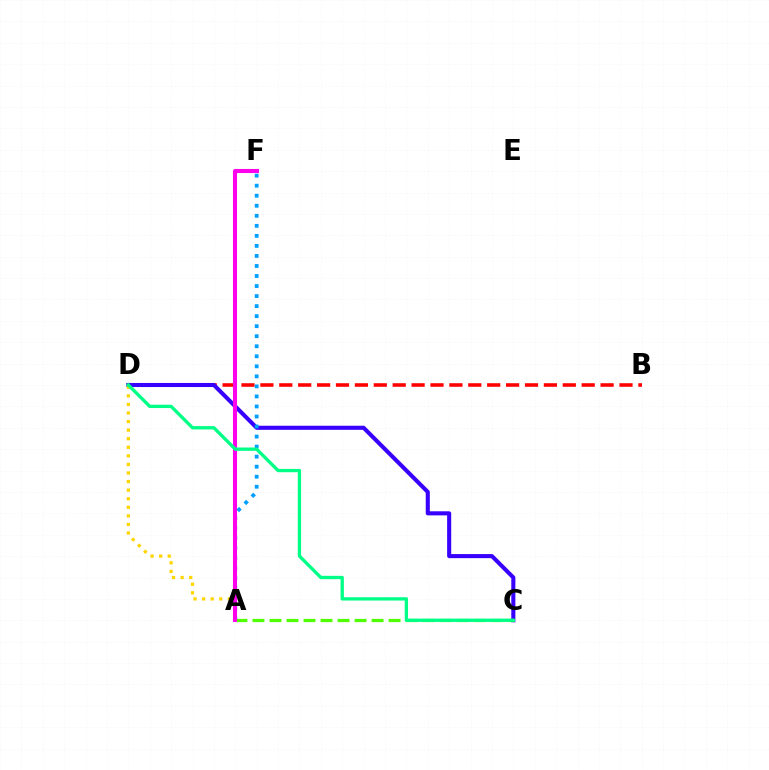{('B', 'D'): [{'color': '#ff0000', 'line_style': 'dashed', 'thickness': 2.57}], ('C', 'D'): [{'color': '#3700ff', 'line_style': 'solid', 'thickness': 2.93}, {'color': '#00ff86', 'line_style': 'solid', 'thickness': 2.39}], ('A', 'C'): [{'color': '#4fff00', 'line_style': 'dashed', 'thickness': 2.31}], ('A', 'F'): [{'color': '#009eff', 'line_style': 'dotted', 'thickness': 2.73}, {'color': '#ff00ed', 'line_style': 'solid', 'thickness': 2.92}], ('A', 'D'): [{'color': '#ffd500', 'line_style': 'dotted', 'thickness': 2.33}]}